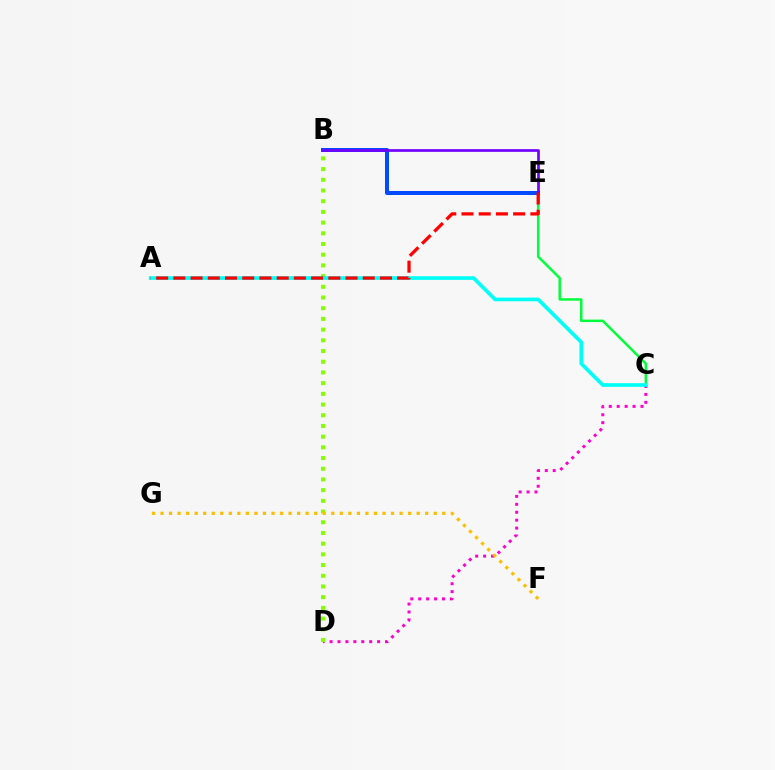{('C', 'D'): [{'color': '#ff00cf', 'line_style': 'dotted', 'thickness': 2.15}], ('C', 'E'): [{'color': '#00ff39', 'line_style': 'solid', 'thickness': 1.79}], ('B', 'D'): [{'color': '#84ff00', 'line_style': 'dotted', 'thickness': 2.91}], ('F', 'G'): [{'color': '#ffbd00', 'line_style': 'dotted', 'thickness': 2.32}], ('B', 'E'): [{'color': '#004bff', 'line_style': 'solid', 'thickness': 2.89}, {'color': '#7200ff', 'line_style': 'solid', 'thickness': 1.94}], ('A', 'C'): [{'color': '#00fff6', 'line_style': 'solid', 'thickness': 2.63}], ('A', 'E'): [{'color': '#ff0000', 'line_style': 'dashed', 'thickness': 2.34}]}